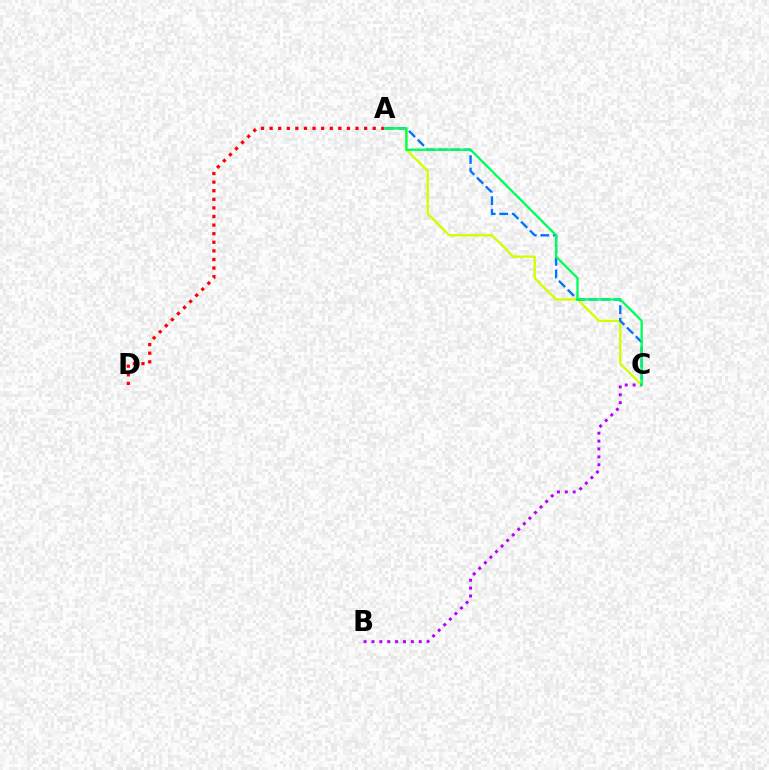{('A', 'C'): [{'color': '#d1ff00', 'line_style': 'solid', 'thickness': 1.67}, {'color': '#0074ff', 'line_style': 'dashed', 'thickness': 1.7}, {'color': '#00ff5c', 'line_style': 'solid', 'thickness': 1.67}], ('A', 'D'): [{'color': '#ff0000', 'line_style': 'dotted', 'thickness': 2.33}], ('B', 'C'): [{'color': '#b900ff', 'line_style': 'dotted', 'thickness': 2.14}]}